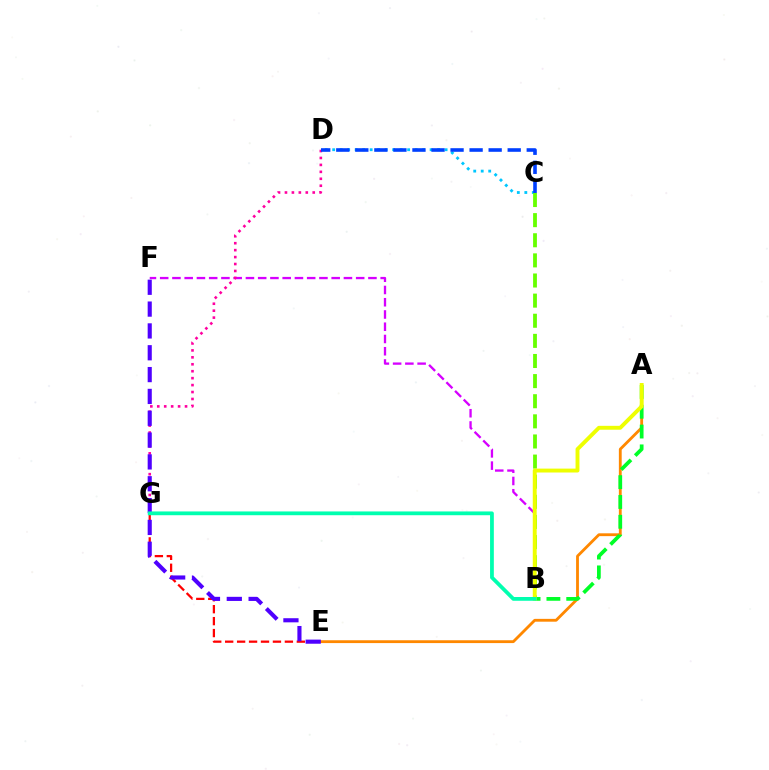{('B', 'F'): [{'color': '#d600ff', 'line_style': 'dashed', 'thickness': 1.66}], ('C', 'D'): [{'color': '#00c7ff', 'line_style': 'dotted', 'thickness': 2.04}, {'color': '#003fff', 'line_style': 'dashed', 'thickness': 2.59}], ('B', 'C'): [{'color': '#66ff00', 'line_style': 'dashed', 'thickness': 2.73}], ('D', 'G'): [{'color': '#ff00a0', 'line_style': 'dotted', 'thickness': 1.89}], ('A', 'E'): [{'color': '#ff8800', 'line_style': 'solid', 'thickness': 2.04}], ('A', 'B'): [{'color': '#00ff27', 'line_style': 'dashed', 'thickness': 2.69}, {'color': '#eeff00', 'line_style': 'solid', 'thickness': 2.81}], ('E', 'G'): [{'color': '#ff0000', 'line_style': 'dashed', 'thickness': 1.62}], ('E', 'F'): [{'color': '#4f00ff', 'line_style': 'dashed', 'thickness': 2.97}], ('B', 'G'): [{'color': '#00ffaf', 'line_style': 'solid', 'thickness': 2.72}]}